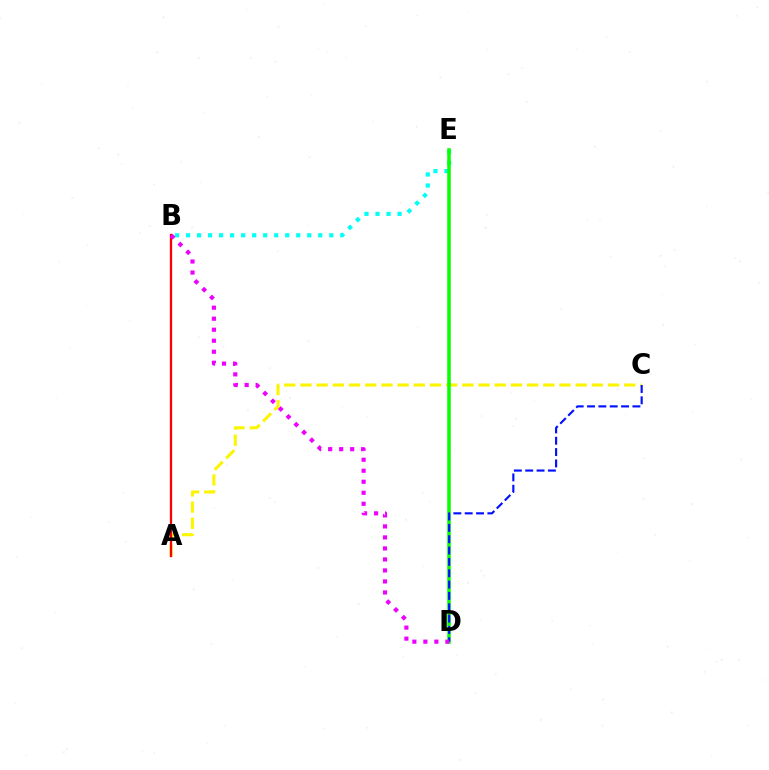{('B', 'E'): [{'color': '#00fff6', 'line_style': 'dotted', 'thickness': 2.99}], ('A', 'C'): [{'color': '#fcf500', 'line_style': 'dashed', 'thickness': 2.2}], ('A', 'B'): [{'color': '#ff0000', 'line_style': 'solid', 'thickness': 1.66}], ('D', 'E'): [{'color': '#08ff00', 'line_style': 'solid', 'thickness': 2.53}], ('C', 'D'): [{'color': '#0010ff', 'line_style': 'dashed', 'thickness': 1.54}], ('B', 'D'): [{'color': '#ee00ff', 'line_style': 'dotted', 'thickness': 2.99}]}